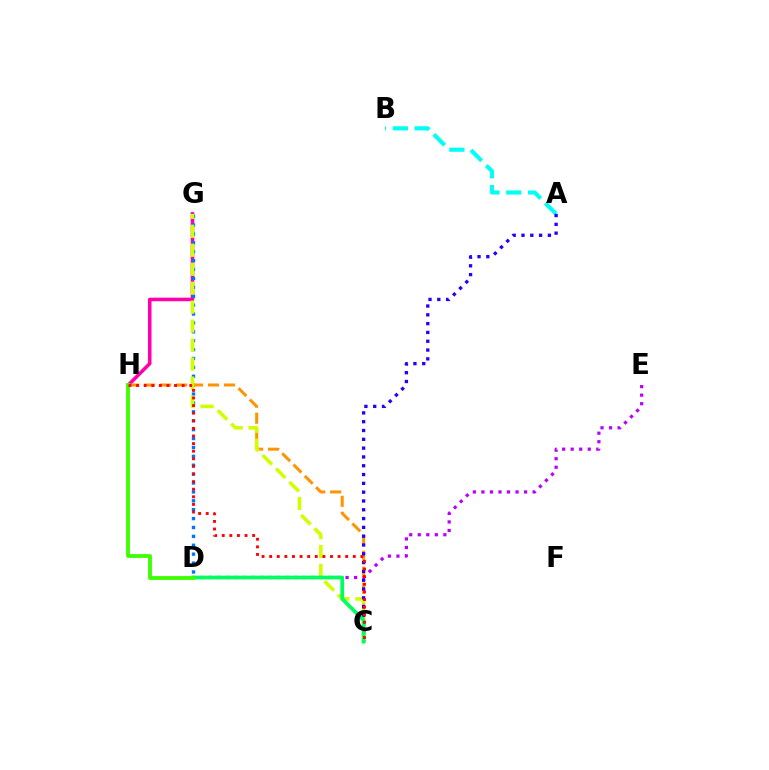{('G', 'H'): [{'color': '#ff00ac', 'line_style': 'solid', 'thickness': 2.57}], ('A', 'B'): [{'color': '#00fff6', 'line_style': 'dashed', 'thickness': 2.96}], ('D', 'G'): [{'color': '#0074ff', 'line_style': 'dotted', 'thickness': 2.42}], ('C', 'H'): [{'color': '#ff9400', 'line_style': 'dashed', 'thickness': 2.17}, {'color': '#ff0000', 'line_style': 'dotted', 'thickness': 2.07}], ('D', 'E'): [{'color': '#b900ff', 'line_style': 'dotted', 'thickness': 2.32}], ('C', 'G'): [{'color': '#d1ff00', 'line_style': 'dashed', 'thickness': 2.58}], ('A', 'C'): [{'color': '#2500ff', 'line_style': 'dotted', 'thickness': 2.39}], ('C', 'D'): [{'color': '#00ff5c', 'line_style': 'solid', 'thickness': 2.69}], ('D', 'H'): [{'color': '#3dff00', 'line_style': 'solid', 'thickness': 2.75}]}